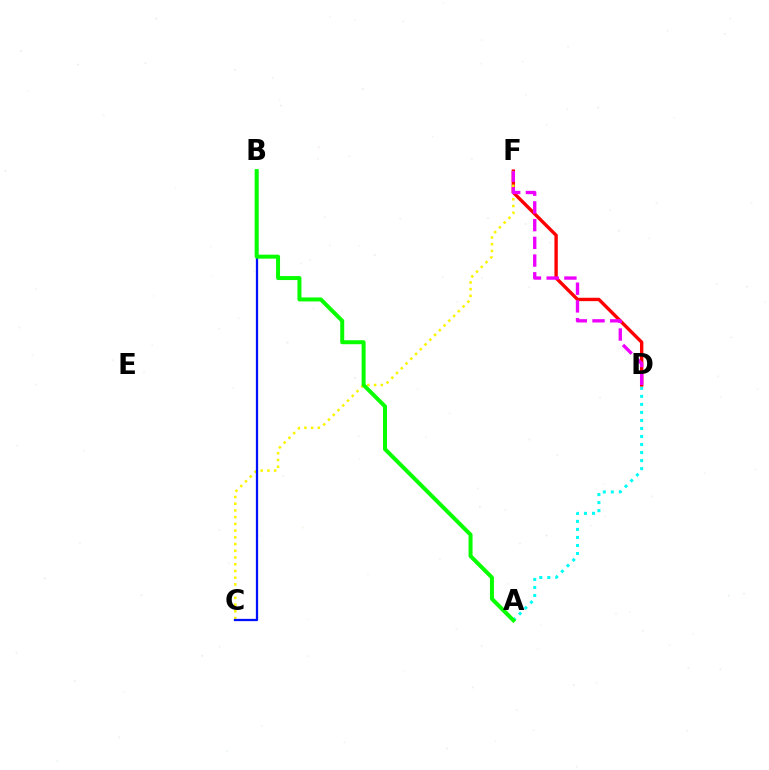{('D', 'F'): [{'color': '#ff0000', 'line_style': 'solid', 'thickness': 2.43}, {'color': '#ee00ff', 'line_style': 'dashed', 'thickness': 2.41}], ('C', 'F'): [{'color': '#fcf500', 'line_style': 'dotted', 'thickness': 1.83}], ('B', 'C'): [{'color': '#0010ff', 'line_style': 'solid', 'thickness': 1.64}], ('A', 'D'): [{'color': '#00fff6', 'line_style': 'dotted', 'thickness': 2.18}], ('A', 'B'): [{'color': '#08ff00', 'line_style': 'solid', 'thickness': 2.87}]}